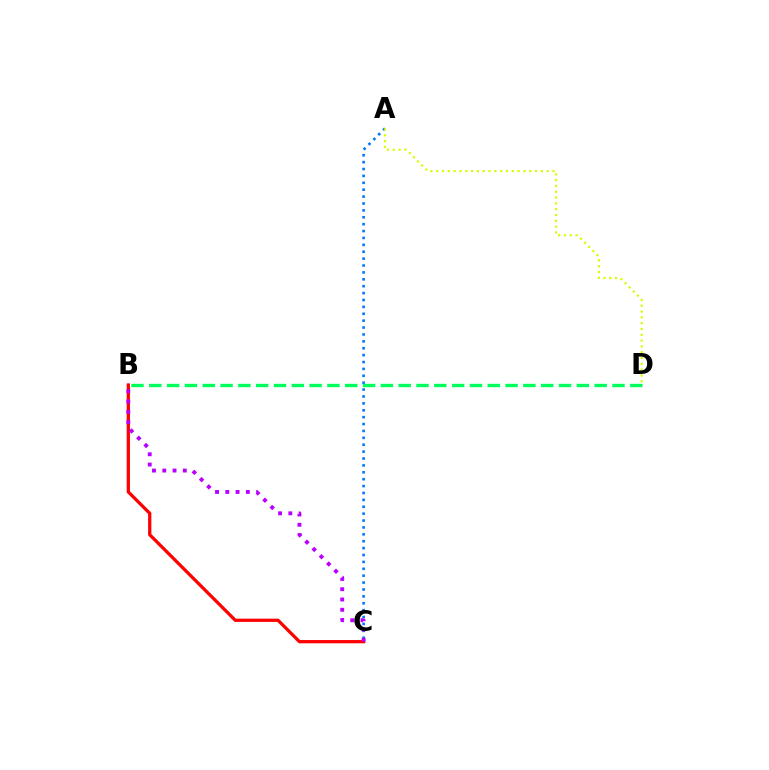{('A', 'C'): [{'color': '#0074ff', 'line_style': 'dotted', 'thickness': 1.87}], ('B', 'D'): [{'color': '#00ff5c', 'line_style': 'dashed', 'thickness': 2.42}], ('B', 'C'): [{'color': '#ff0000', 'line_style': 'solid', 'thickness': 2.34}, {'color': '#b900ff', 'line_style': 'dotted', 'thickness': 2.79}], ('A', 'D'): [{'color': '#d1ff00', 'line_style': 'dotted', 'thickness': 1.58}]}